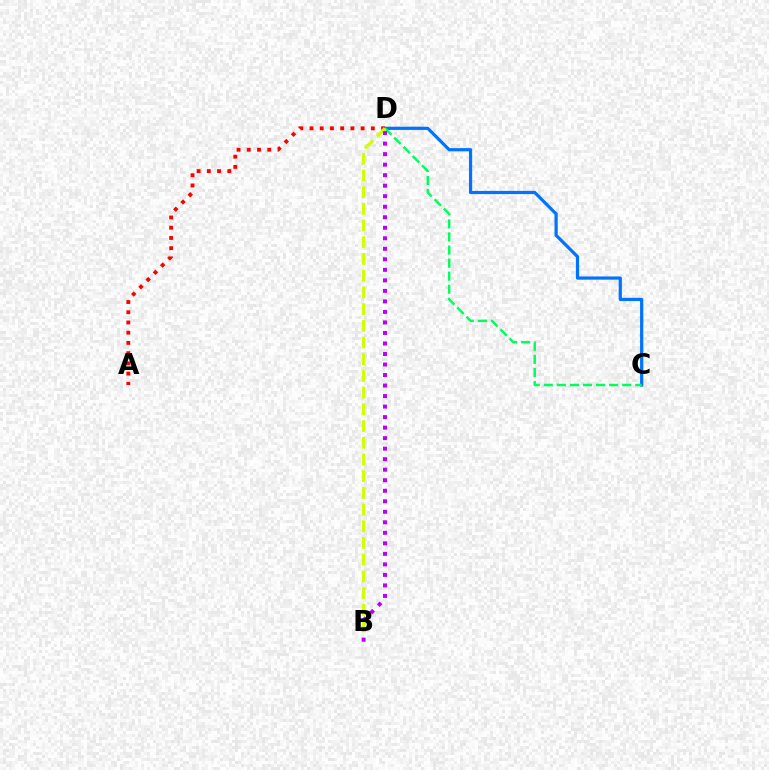{('A', 'D'): [{'color': '#ff0000', 'line_style': 'dotted', 'thickness': 2.78}], ('C', 'D'): [{'color': '#0074ff', 'line_style': 'solid', 'thickness': 2.3}, {'color': '#00ff5c', 'line_style': 'dashed', 'thickness': 1.77}], ('B', 'D'): [{'color': '#d1ff00', 'line_style': 'dashed', 'thickness': 2.27}, {'color': '#b900ff', 'line_style': 'dotted', 'thickness': 2.86}]}